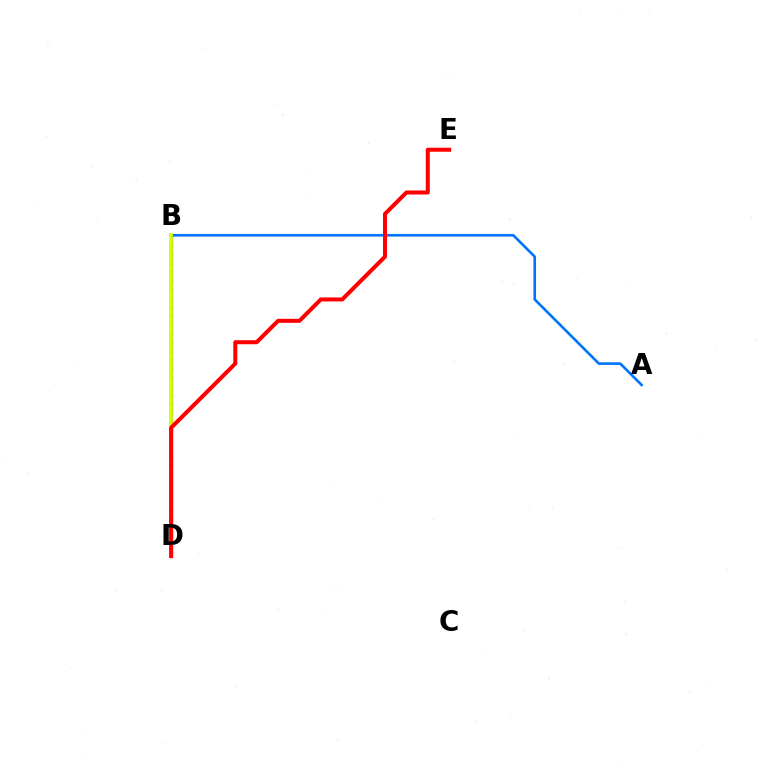{('B', 'D'): [{'color': '#00ff5c', 'line_style': 'dotted', 'thickness': 2.39}, {'color': '#b900ff', 'line_style': 'solid', 'thickness': 2.26}, {'color': '#d1ff00', 'line_style': 'solid', 'thickness': 2.71}], ('A', 'B'): [{'color': '#0074ff', 'line_style': 'solid', 'thickness': 1.89}], ('D', 'E'): [{'color': '#ff0000', 'line_style': 'solid', 'thickness': 2.89}]}